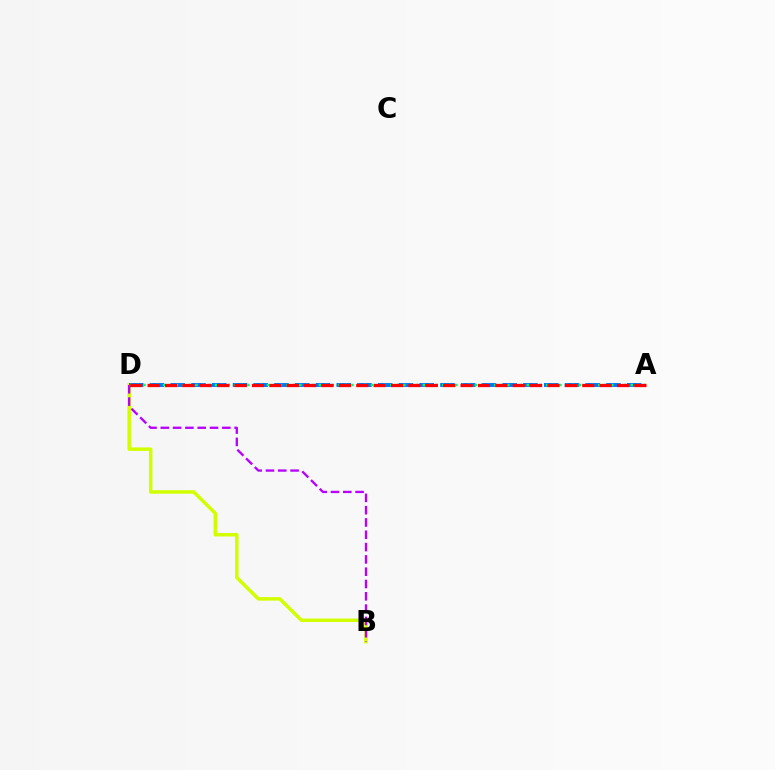{('B', 'D'): [{'color': '#d1ff00', 'line_style': 'solid', 'thickness': 2.51}, {'color': '#b900ff', 'line_style': 'dashed', 'thickness': 1.67}], ('A', 'D'): [{'color': '#0074ff', 'line_style': 'dashed', 'thickness': 2.82}, {'color': '#00ff5c', 'line_style': 'dotted', 'thickness': 1.77}, {'color': '#ff0000', 'line_style': 'dashed', 'thickness': 2.36}]}